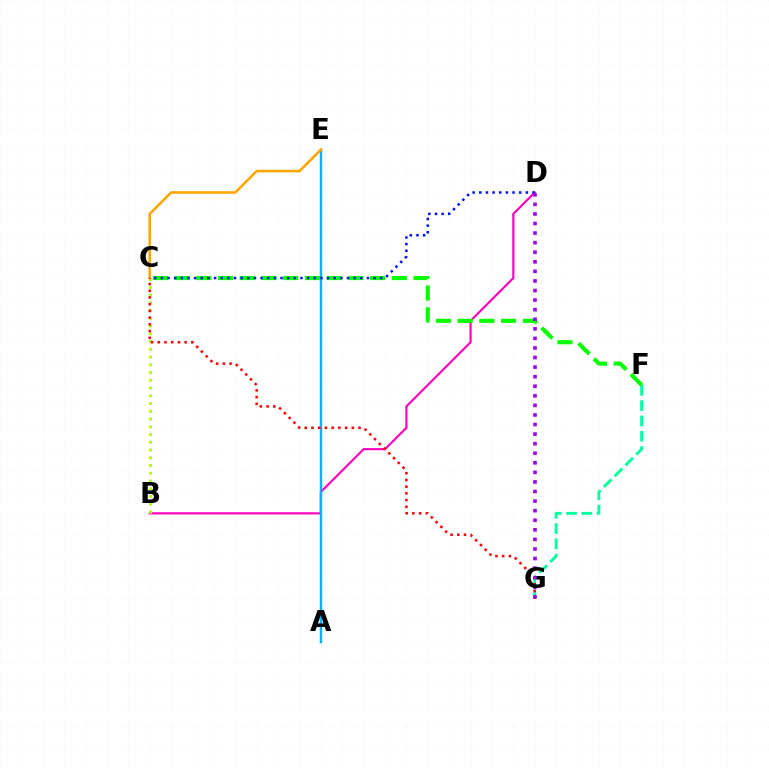{('B', 'D'): [{'color': '#ff00bd', 'line_style': 'solid', 'thickness': 1.55}], ('B', 'C'): [{'color': '#b3ff00', 'line_style': 'dotted', 'thickness': 2.1}], ('A', 'E'): [{'color': '#00b5ff', 'line_style': 'solid', 'thickness': 1.77}], ('F', 'G'): [{'color': '#00ff9d', 'line_style': 'dashed', 'thickness': 2.08}], ('C', 'F'): [{'color': '#08ff00', 'line_style': 'dashed', 'thickness': 2.95}], ('C', 'E'): [{'color': '#ffa500', 'line_style': 'solid', 'thickness': 1.85}], ('C', 'D'): [{'color': '#0010ff', 'line_style': 'dotted', 'thickness': 1.81}], ('C', 'G'): [{'color': '#ff0000', 'line_style': 'dotted', 'thickness': 1.83}], ('D', 'G'): [{'color': '#9b00ff', 'line_style': 'dotted', 'thickness': 2.6}]}